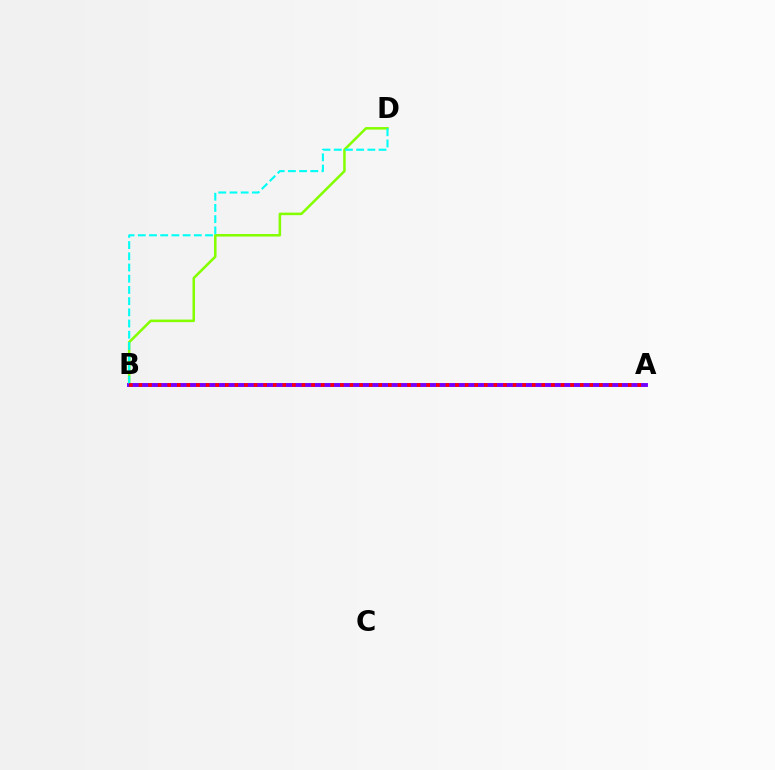{('B', 'D'): [{'color': '#84ff00', 'line_style': 'solid', 'thickness': 1.82}, {'color': '#00fff6', 'line_style': 'dashed', 'thickness': 1.52}], ('A', 'B'): [{'color': '#7200ff', 'line_style': 'solid', 'thickness': 2.81}, {'color': '#ff0000', 'line_style': 'dotted', 'thickness': 2.61}]}